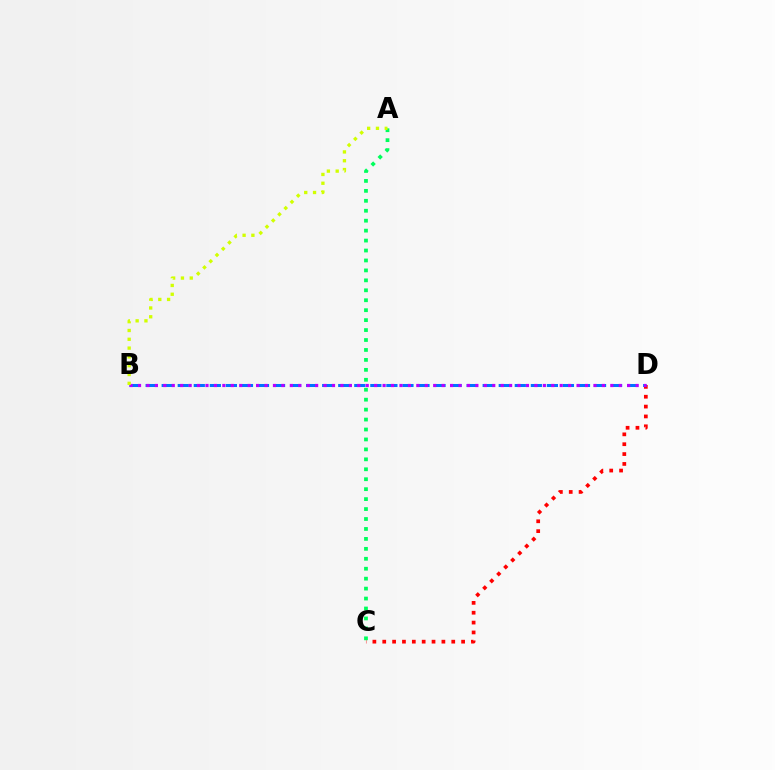{('C', 'D'): [{'color': '#ff0000', 'line_style': 'dotted', 'thickness': 2.68}], ('B', 'D'): [{'color': '#0074ff', 'line_style': 'dashed', 'thickness': 2.18}, {'color': '#b900ff', 'line_style': 'dotted', 'thickness': 2.29}], ('A', 'C'): [{'color': '#00ff5c', 'line_style': 'dotted', 'thickness': 2.7}], ('A', 'B'): [{'color': '#d1ff00', 'line_style': 'dotted', 'thickness': 2.39}]}